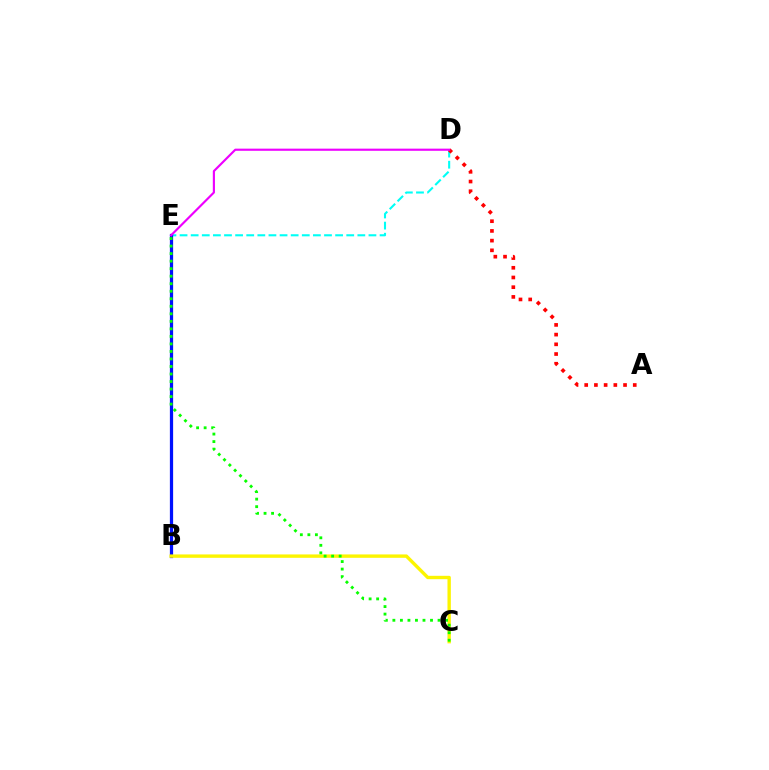{('D', 'E'): [{'color': '#00fff6', 'line_style': 'dashed', 'thickness': 1.51}, {'color': '#ee00ff', 'line_style': 'solid', 'thickness': 1.55}], ('B', 'E'): [{'color': '#0010ff', 'line_style': 'solid', 'thickness': 2.33}], ('B', 'C'): [{'color': '#fcf500', 'line_style': 'solid', 'thickness': 2.43}], ('C', 'E'): [{'color': '#08ff00', 'line_style': 'dotted', 'thickness': 2.04}], ('A', 'D'): [{'color': '#ff0000', 'line_style': 'dotted', 'thickness': 2.64}]}